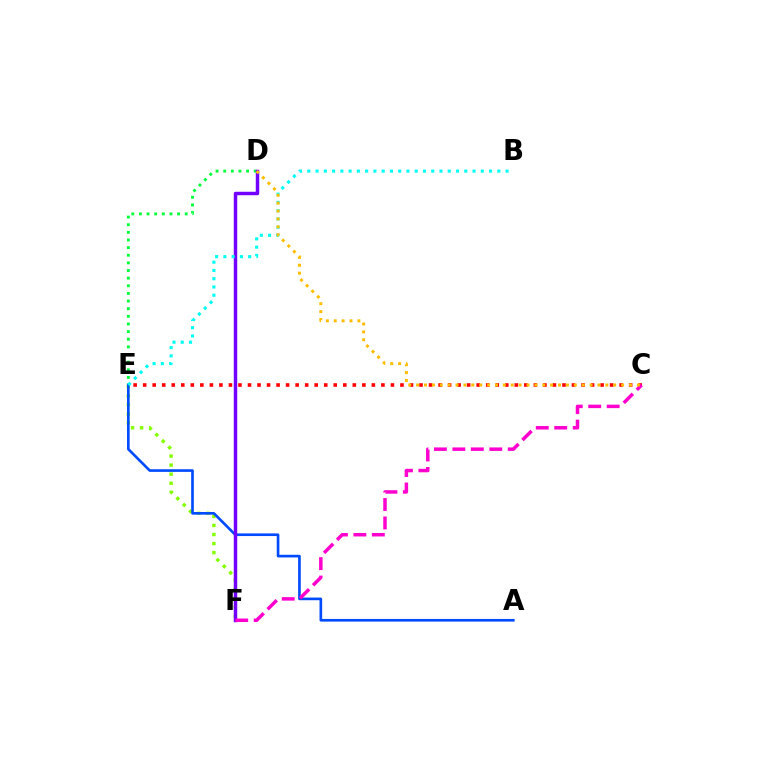{('D', 'E'): [{'color': '#00ff39', 'line_style': 'dotted', 'thickness': 2.07}], ('E', 'F'): [{'color': '#84ff00', 'line_style': 'dotted', 'thickness': 2.46}], ('A', 'E'): [{'color': '#004bff', 'line_style': 'solid', 'thickness': 1.91}], ('D', 'F'): [{'color': '#7200ff', 'line_style': 'solid', 'thickness': 2.48}], ('C', 'E'): [{'color': '#ff0000', 'line_style': 'dotted', 'thickness': 2.59}], ('B', 'E'): [{'color': '#00fff6', 'line_style': 'dotted', 'thickness': 2.24}], ('C', 'F'): [{'color': '#ff00cf', 'line_style': 'dashed', 'thickness': 2.51}], ('C', 'D'): [{'color': '#ffbd00', 'line_style': 'dotted', 'thickness': 2.14}]}